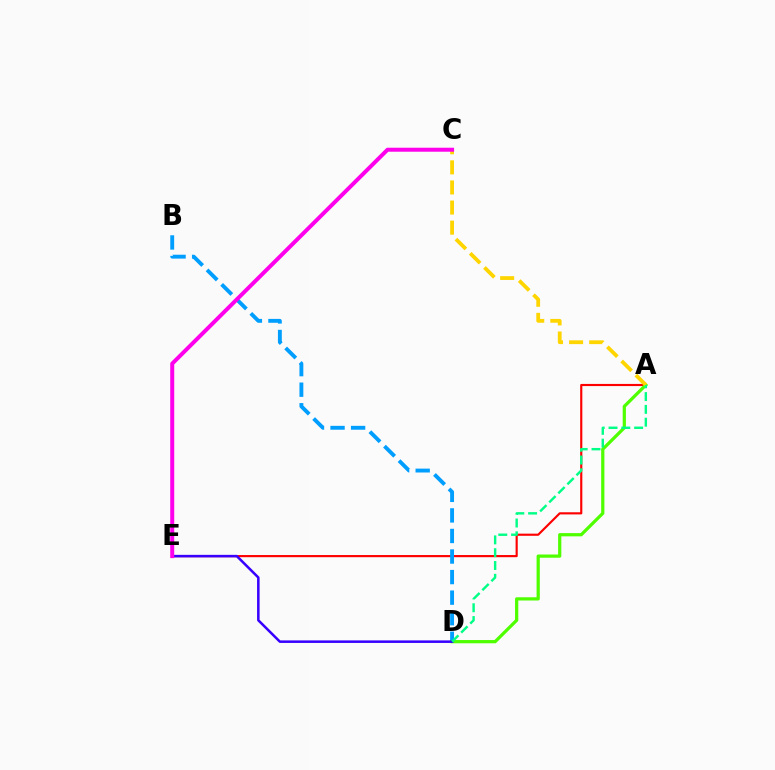{('A', 'E'): [{'color': '#ff0000', 'line_style': 'solid', 'thickness': 1.55}], ('B', 'D'): [{'color': '#009eff', 'line_style': 'dashed', 'thickness': 2.79}], ('A', 'D'): [{'color': '#4fff00', 'line_style': 'solid', 'thickness': 2.32}, {'color': '#00ff86', 'line_style': 'dashed', 'thickness': 1.74}], ('D', 'E'): [{'color': '#3700ff', 'line_style': 'solid', 'thickness': 1.82}], ('A', 'C'): [{'color': '#ffd500', 'line_style': 'dashed', 'thickness': 2.73}], ('C', 'E'): [{'color': '#ff00ed', 'line_style': 'solid', 'thickness': 2.88}]}